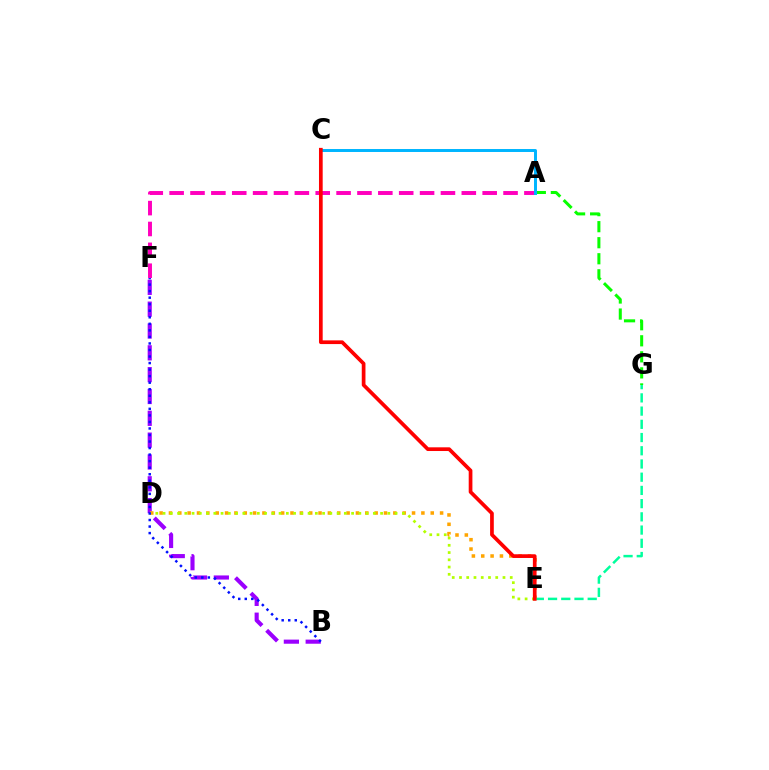{('A', 'G'): [{'color': '#08ff00', 'line_style': 'dashed', 'thickness': 2.18}], ('A', 'F'): [{'color': '#ff00bd', 'line_style': 'dashed', 'thickness': 2.84}], ('B', 'F'): [{'color': '#9b00ff', 'line_style': 'dashed', 'thickness': 2.97}, {'color': '#0010ff', 'line_style': 'dotted', 'thickness': 1.78}], ('D', 'E'): [{'color': '#ffa500', 'line_style': 'dotted', 'thickness': 2.54}, {'color': '#b3ff00', 'line_style': 'dotted', 'thickness': 1.97}], ('E', 'G'): [{'color': '#00ff9d', 'line_style': 'dashed', 'thickness': 1.8}], ('A', 'C'): [{'color': '#00b5ff', 'line_style': 'solid', 'thickness': 2.14}], ('C', 'E'): [{'color': '#ff0000', 'line_style': 'solid', 'thickness': 2.67}]}